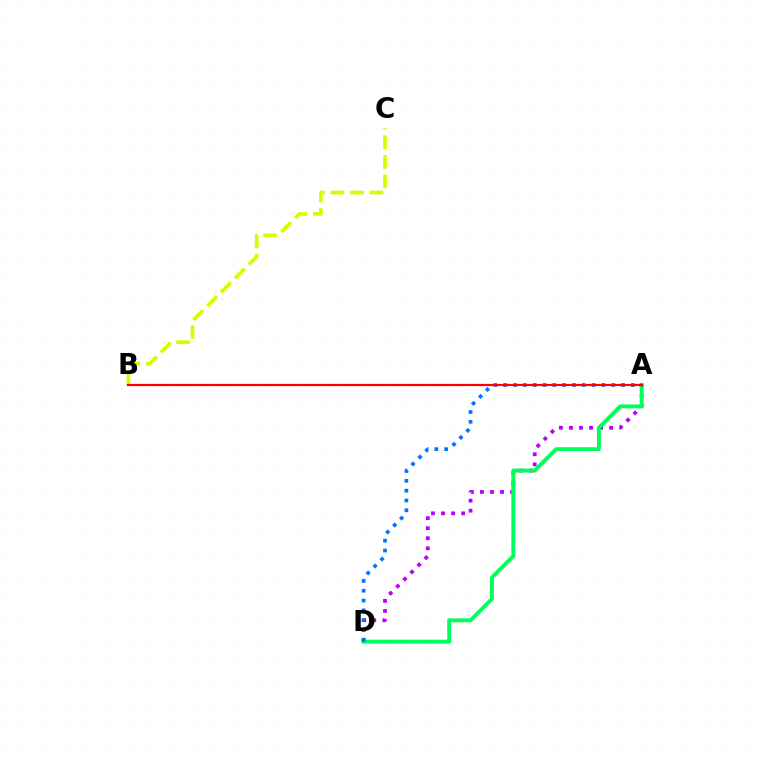{('A', 'D'): [{'color': '#b900ff', 'line_style': 'dotted', 'thickness': 2.73}, {'color': '#00ff5c', 'line_style': 'solid', 'thickness': 2.83}, {'color': '#0074ff', 'line_style': 'dotted', 'thickness': 2.67}], ('B', 'C'): [{'color': '#d1ff00', 'line_style': 'dashed', 'thickness': 2.65}], ('A', 'B'): [{'color': '#ff0000', 'line_style': 'solid', 'thickness': 1.58}]}